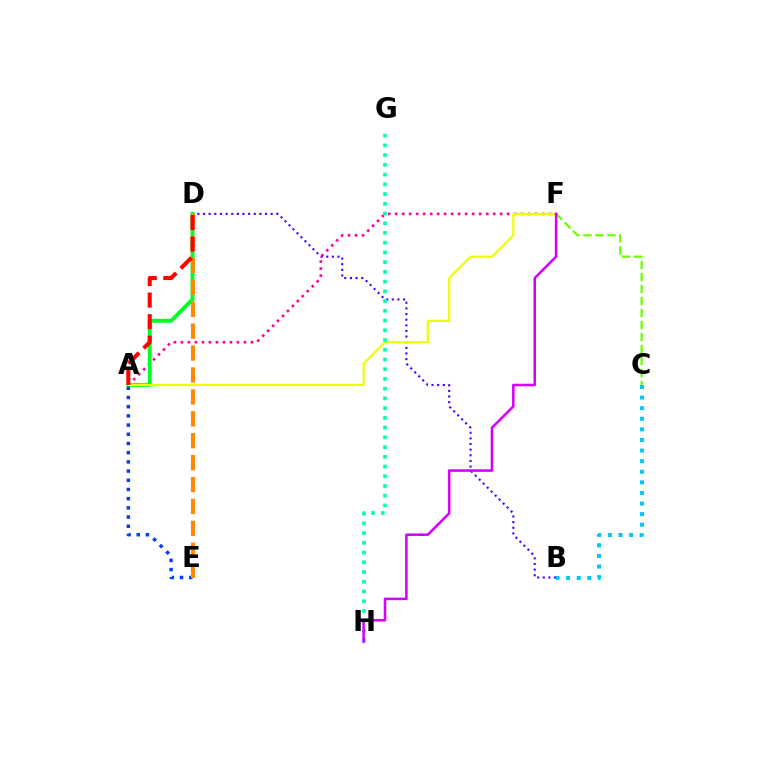{('B', 'D'): [{'color': '#4f00ff', 'line_style': 'dotted', 'thickness': 1.53}], ('C', 'F'): [{'color': '#66ff00', 'line_style': 'dashed', 'thickness': 1.63}], ('A', 'F'): [{'color': '#ff00a0', 'line_style': 'dotted', 'thickness': 1.9}, {'color': '#eeff00', 'line_style': 'solid', 'thickness': 1.58}], ('A', 'D'): [{'color': '#00ff27', 'line_style': 'solid', 'thickness': 2.78}, {'color': '#ff0000', 'line_style': 'dashed', 'thickness': 2.93}], ('G', 'H'): [{'color': '#00ffaf', 'line_style': 'dotted', 'thickness': 2.64}], ('A', 'E'): [{'color': '#003fff', 'line_style': 'dotted', 'thickness': 2.5}], ('F', 'H'): [{'color': '#d600ff', 'line_style': 'solid', 'thickness': 1.85}], ('B', 'C'): [{'color': '#00c7ff', 'line_style': 'dotted', 'thickness': 2.88}], ('D', 'E'): [{'color': '#ff8800', 'line_style': 'dashed', 'thickness': 2.98}]}